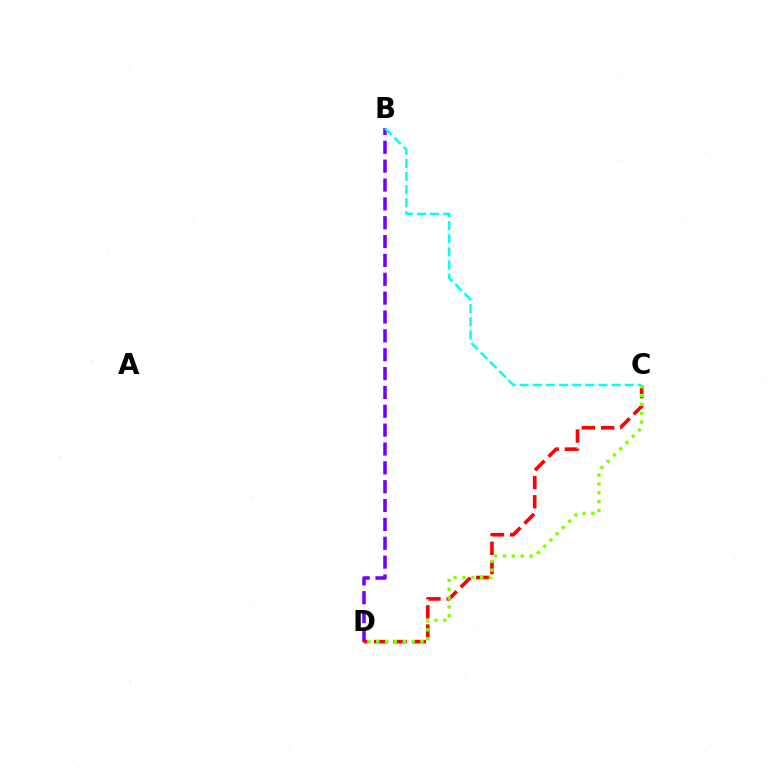{('B', 'D'): [{'color': '#7200ff', 'line_style': 'dashed', 'thickness': 2.56}], ('C', 'D'): [{'color': '#ff0000', 'line_style': 'dashed', 'thickness': 2.61}, {'color': '#84ff00', 'line_style': 'dotted', 'thickness': 2.4}], ('B', 'C'): [{'color': '#00fff6', 'line_style': 'dashed', 'thickness': 1.78}]}